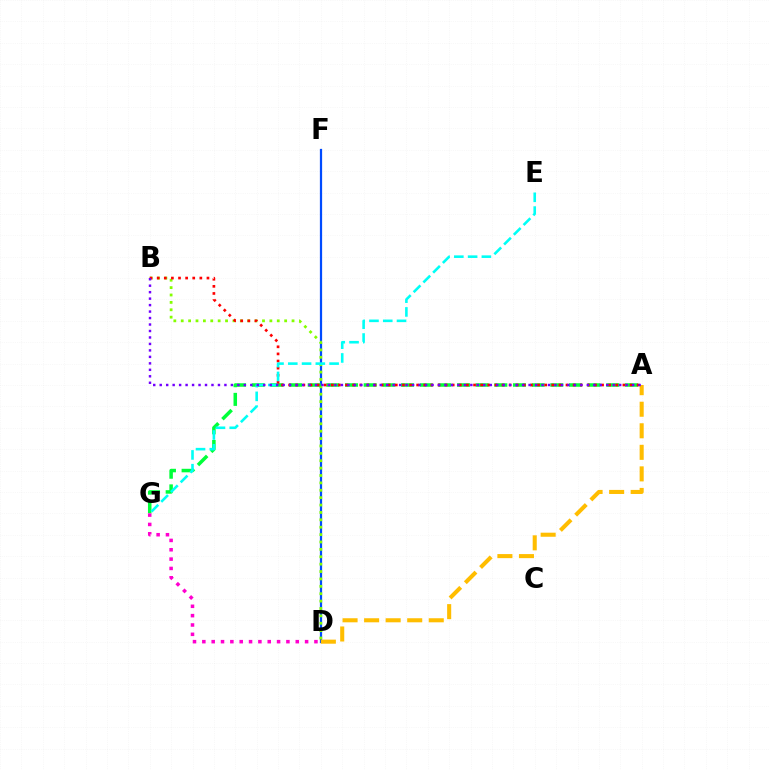{('D', 'F'): [{'color': '#004bff', 'line_style': 'solid', 'thickness': 1.61}], ('B', 'D'): [{'color': '#84ff00', 'line_style': 'dotted', 'thickness': 2.01}], ('A', 'G'): [{'color': '#00ff39', 'line_style': 'dashed', 'thickness': 2.54}], ('A', 'B'): [{'color': '#ff0000', 'line_style': 'dotted', 'thickness': 1.93}, {'color': '#7200ff', 'line_style': 'dotted', 'thickness': 1.76}], ('A', 'D'): [{'color': '#ffbd00', 'line_style': 'dashed', 'thickness': 2.93}], ('E', 'G'): [{'color': '#00fff6', 'line_style': 'dashed', 'thickness': 1.87}], ('D', 'G'): [{'color': '#ff00cf', 'line_style': 'dotted', 'thickness': 2.54}]}